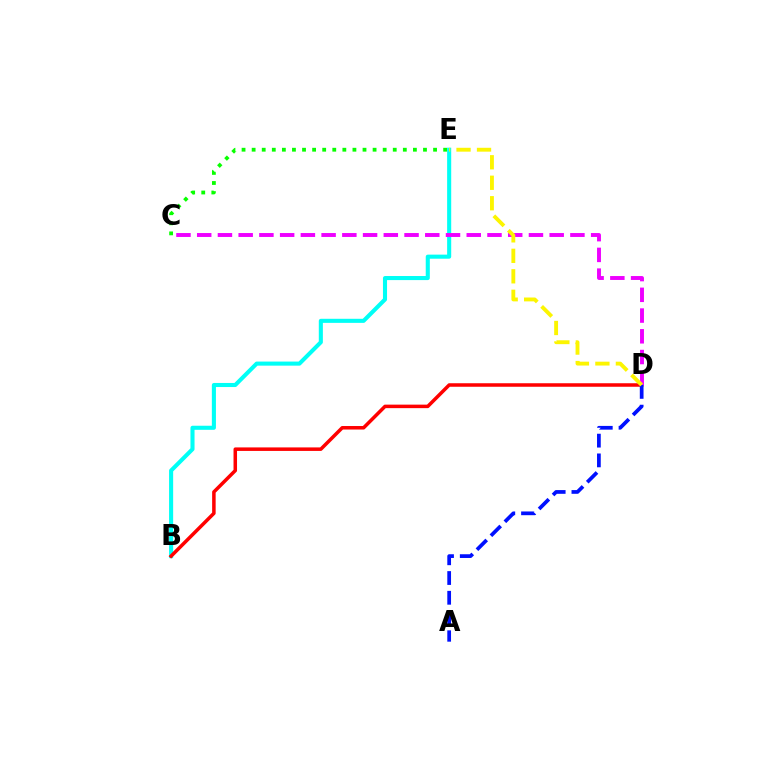{('B', 'E'): [{'color': '#00fff6', 'line_style': 'solid', 'thickness': 2.94}], ('C', 'E'): [{'color': '#08ff00', 'line_style': 'dotted', 'thickness': 2.74}], ('B', 'D'): [{'color': '#ff0000', 'line_style': 'solid', 'thickness': 2.53}], ('C', 'D'): [{'color': '#ee00ff', 'line_style': 'dashed', 'thickness': 2.82}], ('A', 'D'): [{'color': '#0010ff', 'line_style': 'dashed', 'thickness': 2.68}], ('D', 'E'): [{'color': '#fcf500', 'line_style': 'dashed', 'thickness': 2.78}]}